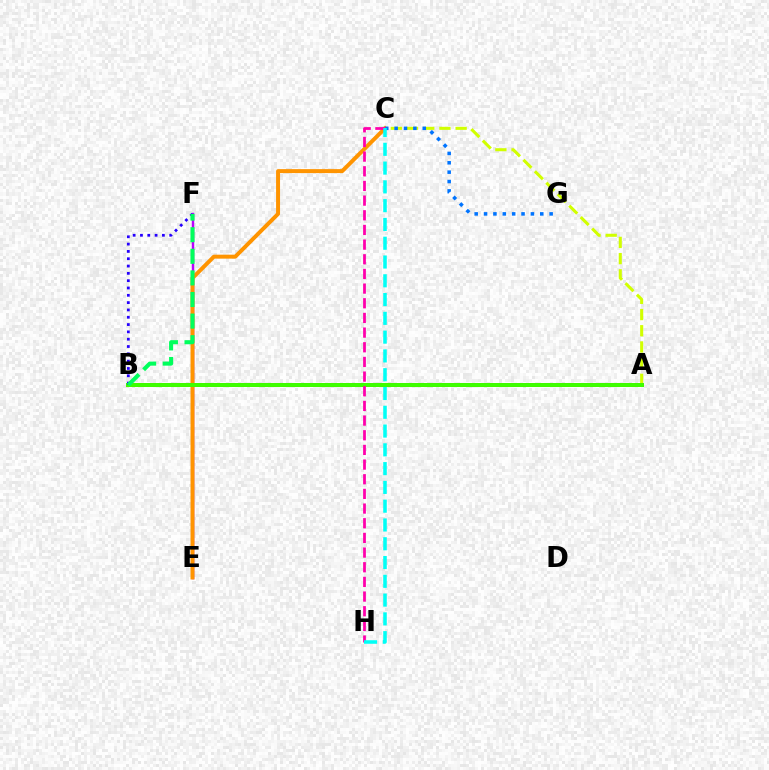{('E', 'F'): [{'color': '#b900ff', 'line_style': 'solid', 'thickness': 1.76}], ('C', 'E'): [{'color': '#ff9400', 'line_style': 'solid', 'thickness': 2.85}], ('A', 'C'): [{'color': '#d1ff00', 'line_style': 'dashed', 'thickness': 2.2}], ('A', 'B'): [{'color': '#ff0000', 'line_style': 'solid', 'thickness': 2.66}, {'color': '#3dff00', 'line_style': 'solid', 'thickness': 2.85}], ('C', 'G'): [{'color': '#0074ff', 'line_style': 'dotted', 'thickness': 2.55}], ('C', 'H'): [{'color': '#ff00ac', 'line_style': 'dashed', 'thickness': 1.99}, {'color': '#00fff6', 'line_style': 'dashed', 'thickness': 2.55}], ('B', 'F'): [{'color': '#2500ff', 'line_style': 'dotted', 'thickness': 1.99}, {'color': '#00ff5c', 'line_style': 'dashed', 'thickness': 2.93}]}